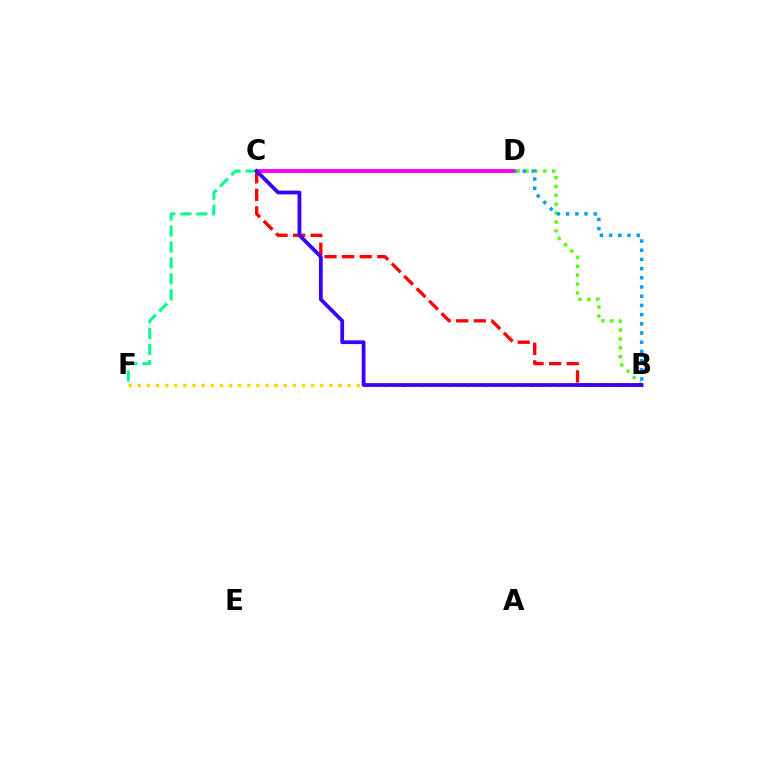{('C', 'F'): [{'color': '#00ff86', 'line_style': 'dashed', 'thickness': 2.16}], ('B', 'D'): [{'color': '#4fff00', 'line_style': 'dotted', 'thickness': 2.41}, {'color': '#009eff', 'line_style': 'dotted', 'thickness': 2.5}], ('B', 'F'): [{'color': '#ffd500', 'line_style': 'dotted', 'thickness': 2.48}], ('B', 'C'): [{'color': '#ff0000', 'line_style': 'dashed', 'thickness': 2.39}, {'color': '#3700ff', 'line_style': 'solid', 'thickness': 2.71}], ('C', 'D'): [{'color': '#ff00ed', 'line_style': 'solid', 'thickness': 2.8}]}